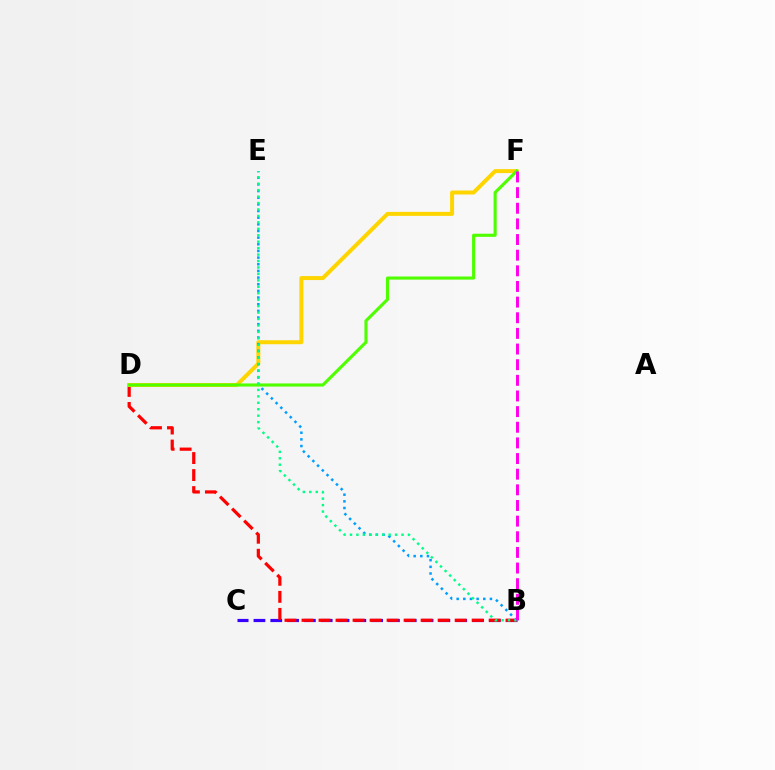{('B', 'C'): [{'color': '#3700ff', 'line_style': 'dashed', 'thickness': 2.28}], ('B', 'D'): [{'color': '#ff0000', 'line_style': 'dashed', 'thickness': 2.31}], ('D', 'F'): [{'color': '#ffd500', 'line_style': 'solid', 'thickness': 2.87}, {'color': '#4fff00', 'line_style': 'solid', 'thickness': 2.24}], ('B', 'E'): [{'color': '#009eff', 'line_style': 'dotted', 'thickness': 1.81}, {'color': '#00ff86', 'line_style': 'dotted', 'thickness': 1.75}], ('B', 'F'): [{'color': '#ff00ed', 'line_style': 'dashed', 'thickness': 2.13}]}